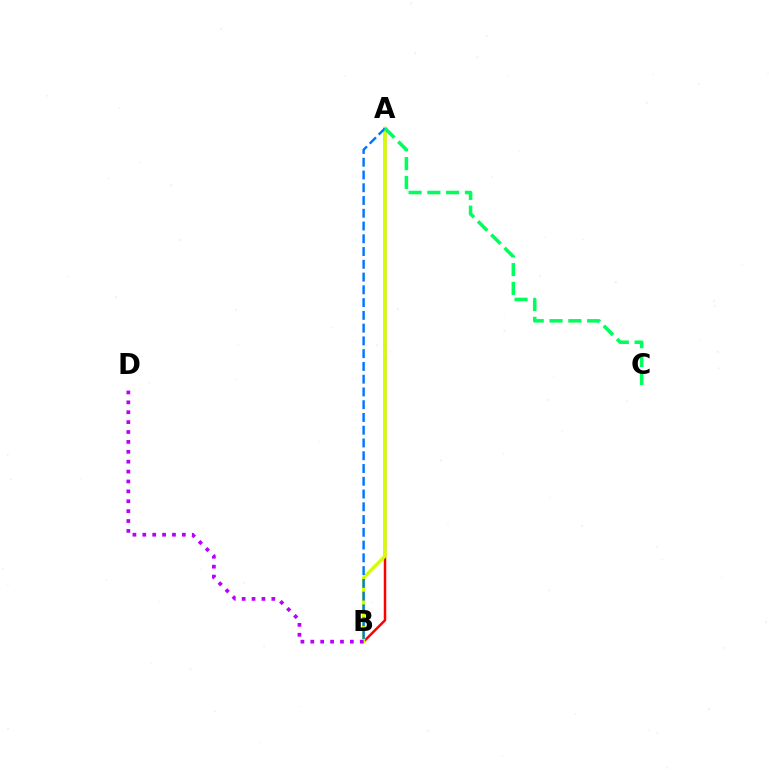{('A', 'B'): [{'color': '#ff0000', 'line_style': 'solid', 'thickness': 1.79}, {'color': '#d1ff00', 'line_style': 'solid', 'thickness': 2.33}, {'color': '#0074ff', 'line_style': 'dashed', 'thickness': 1.73}], ('B', 'D'): [{'color': '#b900ff', 'line_style': 'dotted', 'thickness': 2.69}], ('A', 'C'): [{'color': '#00ff5c', 'line_style': 'dashed', 'thickness': 2.55}]}